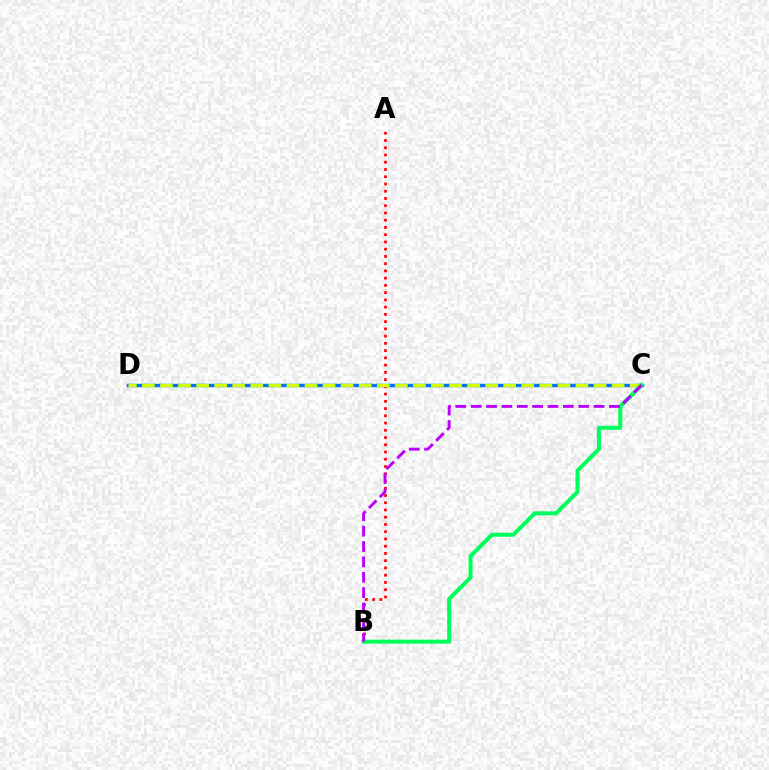{('C', 'D'): [{'color': '#0074ff', 'line_style': 'solid', 'thickness': 2.47}, {'color': '#d1ff00', 'line_style': 'dashed', 'thickness': 2.45}], ('A', 'B'): [{'color': '#ff0000', 'line_style': 'dotted', 'thickness': 1.97}], ('B', 'C'): [{'color': '#00ff5c', 'line_style': 'solid', 'thickness': 2.89}, {'color': '#b900ff', 'line_style': 'dashed', 'thickness': 2.09}]}